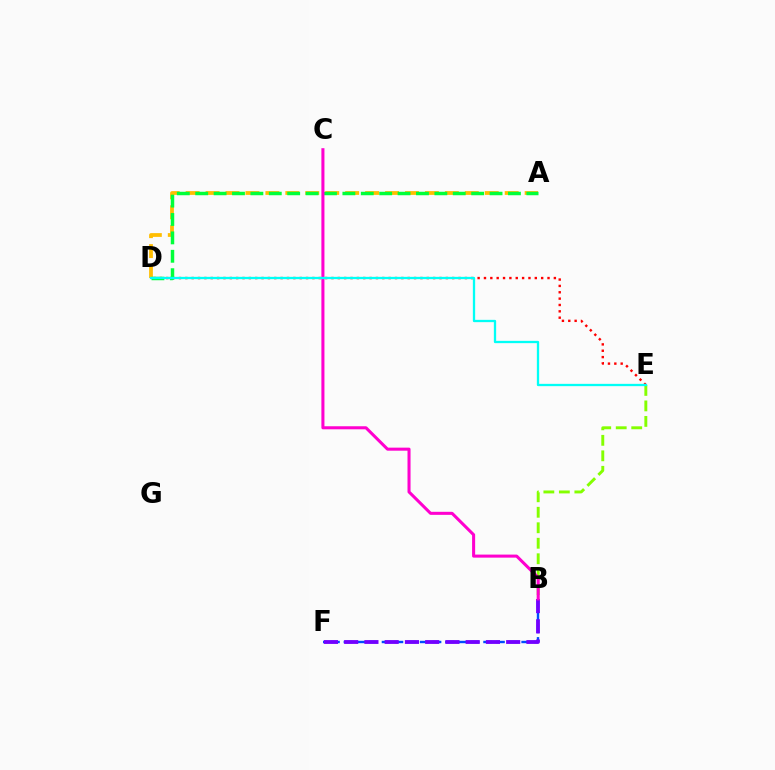{('B', 'F'): [{'color': '#004bff', 'line_style': 'dashed', 'thickness': 1.72}, {'color': '#7200ff', 'line_style': 'dashed', 'thickness': 2.75}], ('B', 'E'): [{'color': '#84ff00', 'line_style': 'dashed', 'thickness': 2.1}], ('A', 'D'): [{'color': '#ffbd00', 'line_style': 'dashed', 'thickness': 2.71}, {'color': '#00ff39', 'line_style': 'dashed', 'thickness': 2.5}], ('D', 'E'): [{'color': '#ff0000', 'line_style': 'dotted', 'thickness': 1.73}, {'color': '#00fff6', 'line_style': 'solid', 'thickness': 1.65}], ('B', 'C'): [{'color': '#ff00cf', 'line_style': 'solid', 'thickness': 2.19}]}